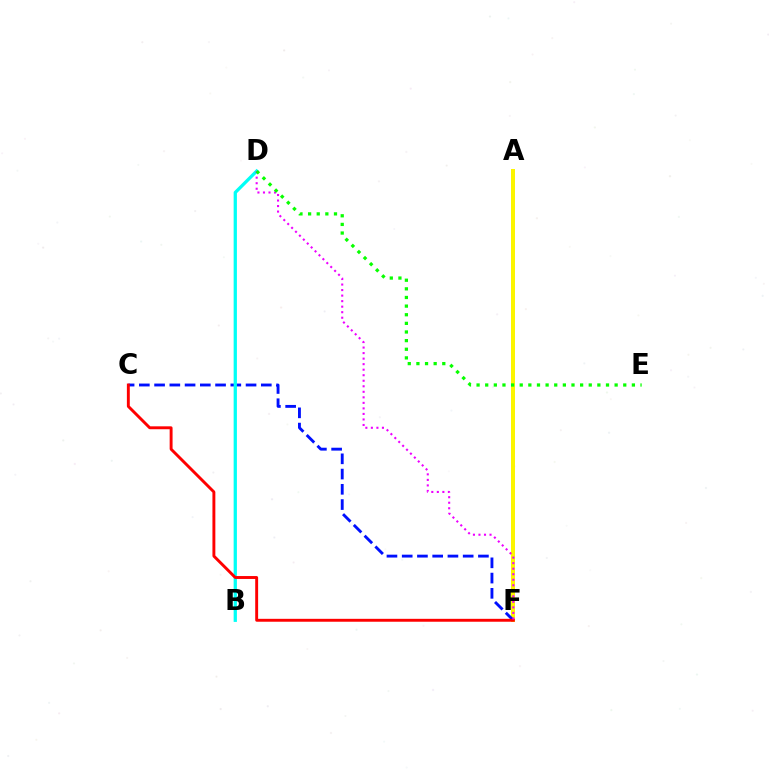{('A', 'F'): [{'color': '#fcf500', 'line_style': 'solid', 'thickness': 2.88}], ('C', 'F'): [{'color': '#0010ff', 'line_style': 'dashed', 'thickness': 2.07}, {'color': '#ff0000', 'line_style': 'solid', 'thickness': 2.1}], ('B', 'D'): [{'color': '#00fff6', 'line_style': 'solid', 'thickness': 2.35}], ('D', 'F'): [{'color': '#ee00ff', 'line_style': 'dotted', 'thickness': 1.5}], ('D', 'E'): [{'color': '#08ff00', 'line_style': 'dotted', 'thickness': 2.34}]}